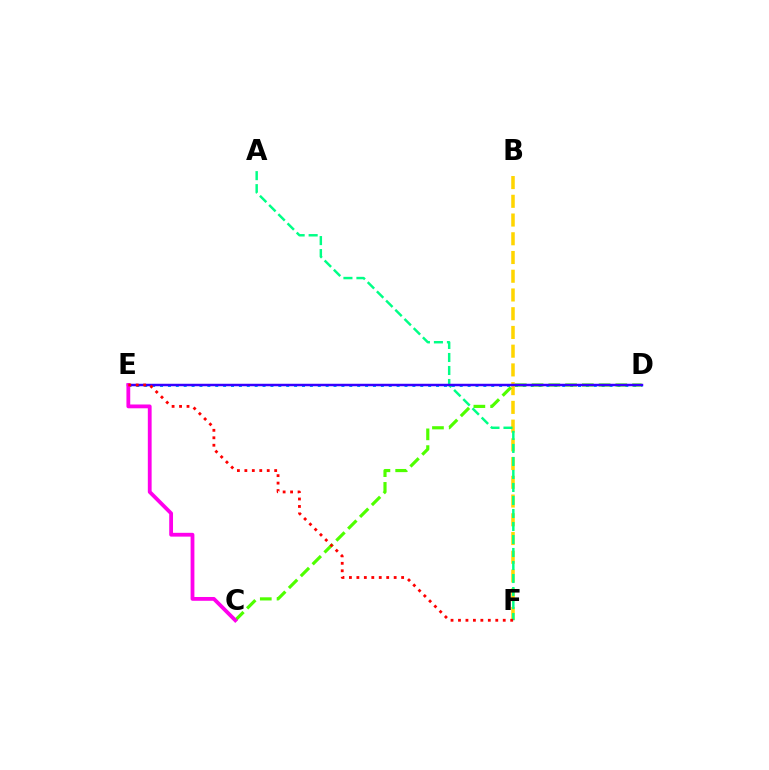{('D', 'E'): [{'color': '#009eff', 'line_style': 'dotted', 'thickness': 2.14}, {'color': '#3700ff', 'line_style': 'solid', 'thickness': 1.78}], ('B', 'F'): [{'color': '#ffd500', 'line_style': 'dashed', 'thickness': 2.55}], ('C', 'D'): [{'color': '#4fff00', 'line_style': 'dashed', 'thickness': 2.28}], ('A', 'F'): [{'color': '#00ff86', 'line_style': 'dashed', 'thickness': 1.77}], ('C', 'E'): [{'color': '#ff00ed', 'line_style': 'solid', 'thickness': 2.74}], ('E', 'F'): [{'color': '#ff0000', 'line_style': 'dotted', 'thickness': 2.03}]}